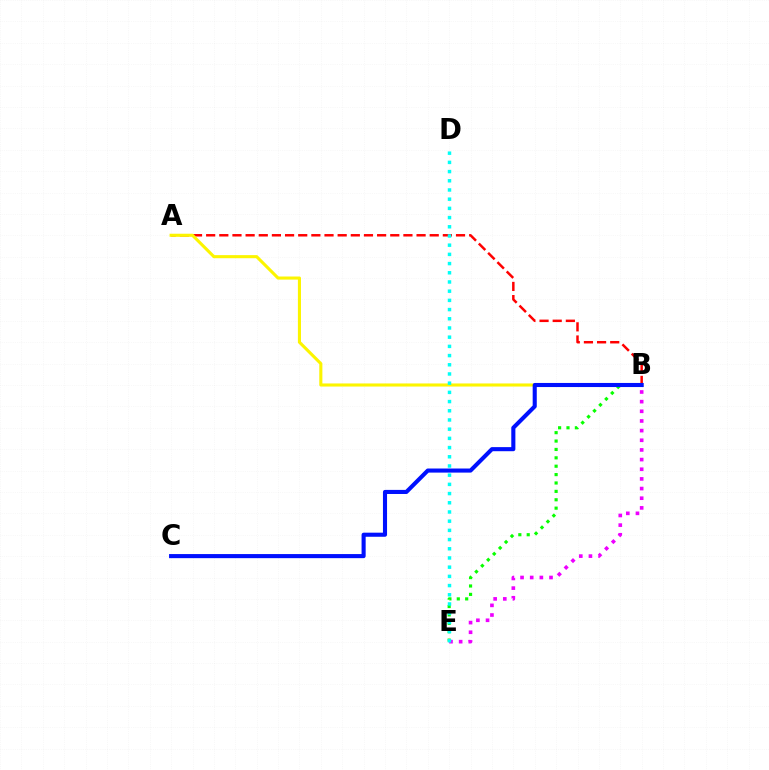{('A', 'B'): [{'color': '#ff0000', 'line_style': 'dashed', 'thickness': 1.79}, {'color': '#fcf500', 'line_style': 'solid', 'thickness': 2.23}], ('B', 'E'): [{'color': '#ee00ff', 'line_style': 'dotted', 'thickness': 2.62}, {'color': '#08ff00', 'line_style': 'dotted', 'thickness': 2.28}], ('D', 'E'): [{'color': '#00fff6', 'line_style': 'dotted', 'thickness': 2.5}], ('B', 'C'): [{'color': '#0010ff', 'line_style': 'solid', 'thickness': 2.95}]}